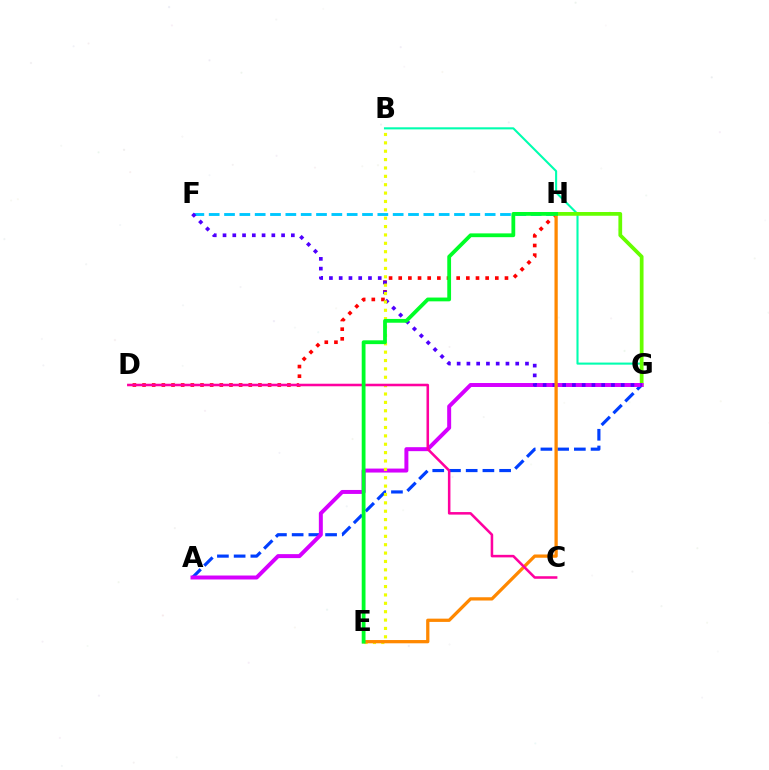{('B', 'G'): [{'color': '#00ffaf', 'line_style': 'solid', 'thickness': 1.51}], ('A', 'G'): [{'color': '#003fff', 'line_style': 'dashed', 'thickness': 2.27}, {'color': '#d600ff', 'line_style': 'solid', 'thickness': 2.86}], ('G', 'H'): [{'color': '#66ff00', 'line_style': 'solid', 'thickness': 2.7}], ('D', 'H'): [{'color': '#ff0000', 'line_style': 'dotted', 'thickness': 2.62}], ('F', 'H'): [{'color': '#00c7ff', 'line_style': 'dashed', 'thickness': 2.08}], ('F', 'G'): [{'color': '#4f00ff', 'line_style': 'dotted', 'thickness': 2.65}], ('B', 'E'): [{'color': '#eeff00', 'line_style': 'dotted', 'thickness': 2.27}], ('E', 'H'): [{'color': '#ff8800', 'line_style': 'solid', 'thickness': 2.35}, {'color': '#00ff27', 'line_style': 'solid', 'thickness': 2.73}], ('C', 'D'): [{'color': '#ff00a0', 'line_style': 'solid', 'thickness': 1.83}]}